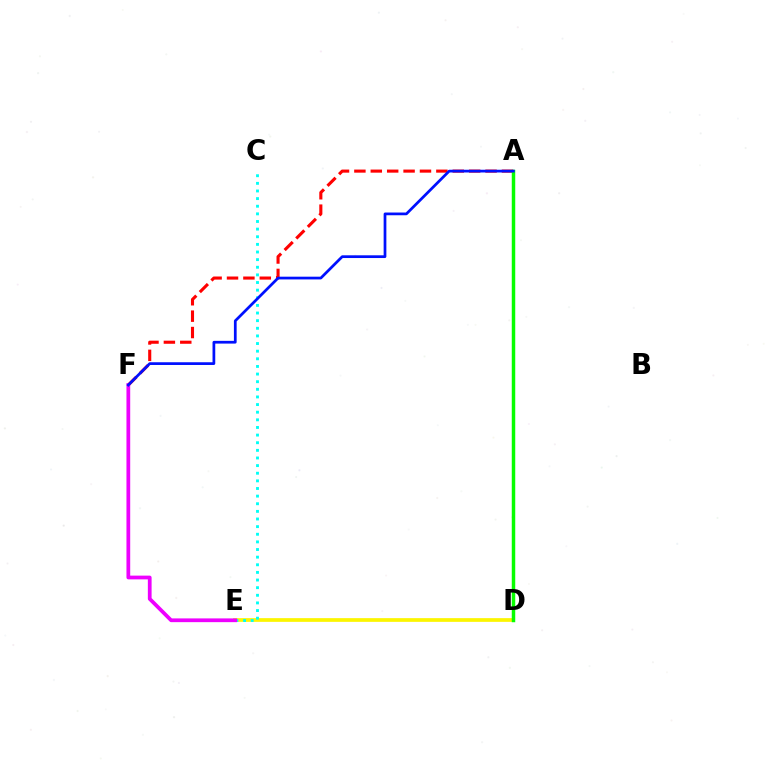{('D', 'E'): [{'color': '#fcf500', 'line_style': 'solid', 'thickness': 2.67}], ('A', 'F'): [{'color': '#ff0000', 'line_style': 'dashed', 'thickness': 2.23}, {'color': '#0010ff', 'line_style': 'solid', 'thickness': 1.97}], ('C', 'E'): [{'color': '#00fff6', 'line_style': 'dotted', 'thickness': 2.07}], ('A', 'D'): [{'color': '#08ff00', 'line_style': 'solid', 'thickness': 2.5}], ('E', 'F'): [{'color': '#ee00ff', 'line_style': 'solid', 'thickness': 2.7}]}